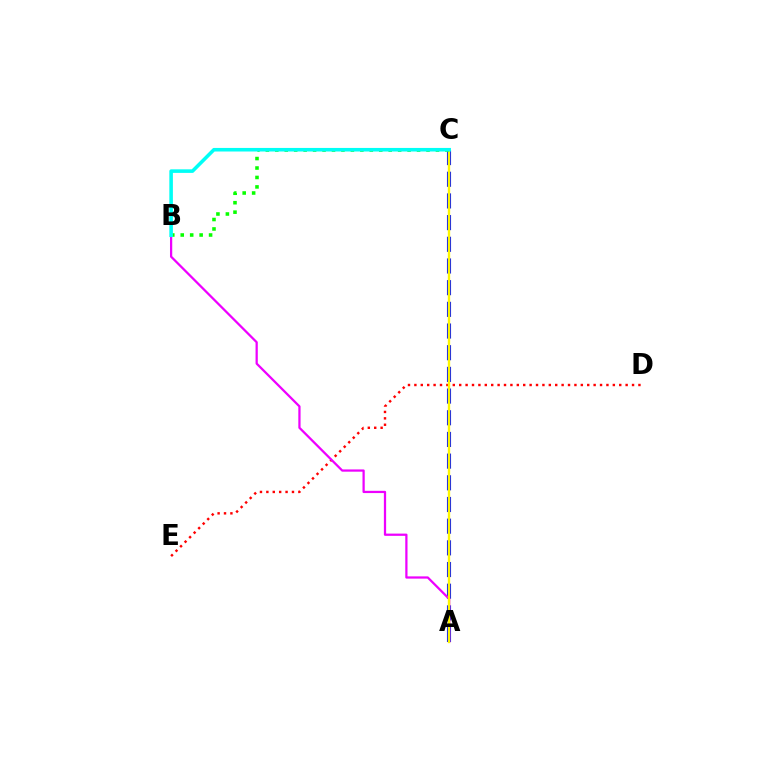{('A', 'C'): [{'color': '#0010ff', 'line_style': 'dashed', 'thickness': 2.95}, {'color': '#fcf500', 'line_style': 'solid', 'thickness': 1.69}], ('D', 'E'): [{'color': '#ff0000', 'line_style': 'dotted', 'thickness': 1.74}], ('A', 'B'): [{'color': '#ee00ff', 'line_style': 'solid', 'thickness': 1.62}], ('B', 'C'): [{'color': '#08ff00', 'line_style': 'dotted', 'thickness': 2.57}, {'color': '#00fff6', 'line_style': 'solid', 'thickness': 2.57}]}